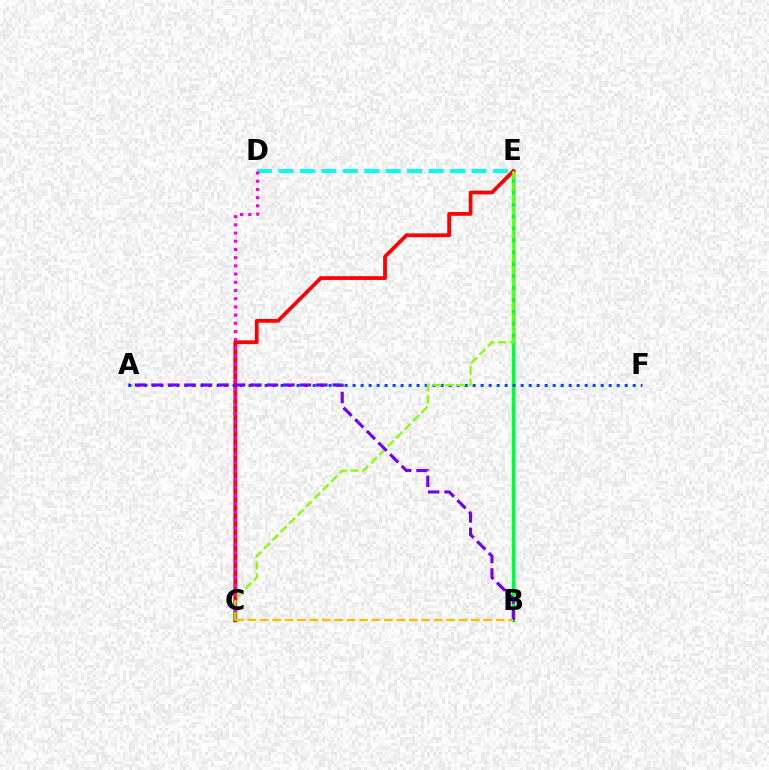{('B', 'E'): [{'color': '#00ff39', 'line_style': 'solid', 'thickness': 2.52}], ('D', 'E'): [{'color': '#00fff6', 'line_style': 'dashed', 'thickness': 2.91}], ('C', 'E'): [{'color': '#ff0000', 'line_style': 'solid', 'thickness': 2.72}, {'color': '#84ff00', 'line_style': 'dashed', 'thickness': 1.62}], ('A', 'F'): [{'color': '#004bff', 'line_style': 'dotted', 'thickness': 2.17}], ('C', 'D'): [{'color': '#ff00cf', 'line_style': 'dotted', 'thickness': 2.23}], ('A', 'B'): [{'color': '#7200ff', 'line_style': 'dashed', 'thickness': 2.24}], ('B', 'C'): [{'color': '#ffbd00', 'line_style': 'dashed', 'thickness': 1.69}]}